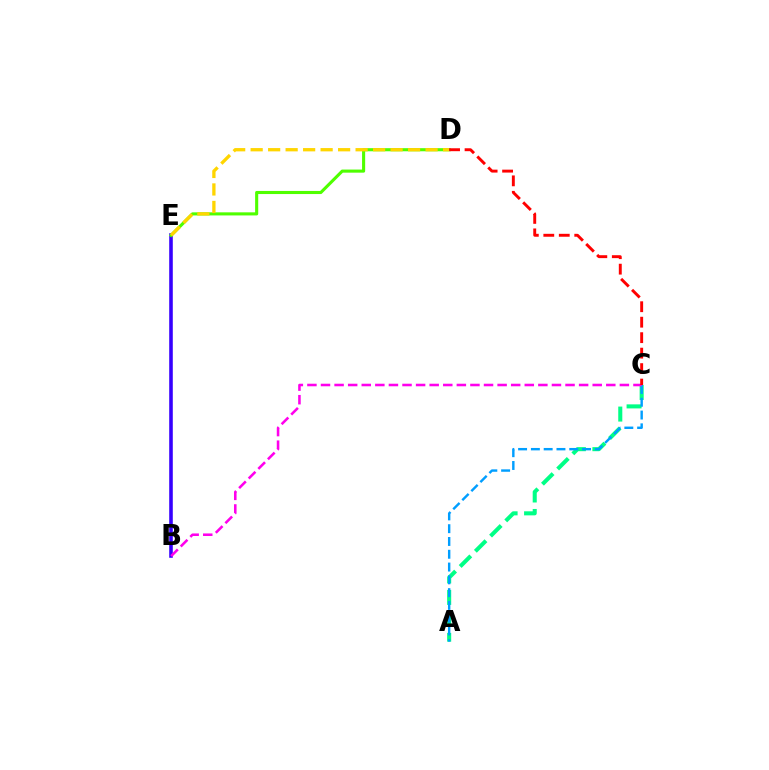{('B', 'E'): [{'color': '#3700ff', 'line_style': 'solid', 'thickness': 2.58}], ('A', 'C'): [{'color': '#00ff86', 'line_style': 'dashed', 'thickness': 2.92}, {'color': '#009eff', 'line_style': 'dashed', 'thickness': 1.74}], ('B', 'C'): [{'color': '#ff00ed', 'line_style': 'dashed', 'thickness': 1.85}], ('D', 'E'): [{'color': '#4fff00', 'line_style': 'solid', 'thickness': 2.23}, {'color': '#ffd500', 'line_style': 'dashed', 'thickness': 2.38}], ('C', 'D'): [{'color': '#ff0000', 'line_style': 'dashed', 'thickness': 2.1}]}